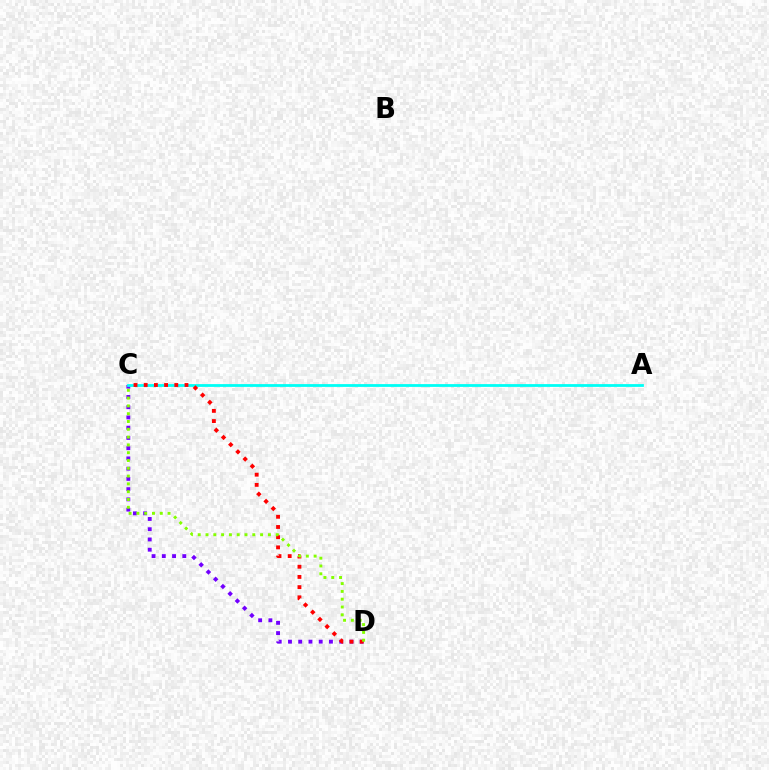{('C', 'D'): [{'color': '#7200ff', 'line_style': 'dotted', 'thickness': 2.78}, {'color': '#ff0000', 'line_style': 'dotted', 'thickness': 2.77}, {'color': '#84ff00', 'line_style': 'dotted', 'thickness': 2.12}], ('A', 'C'): [{'color': '#00fff6', 'line_style': 'solid', 'thickness': 2.01}]}